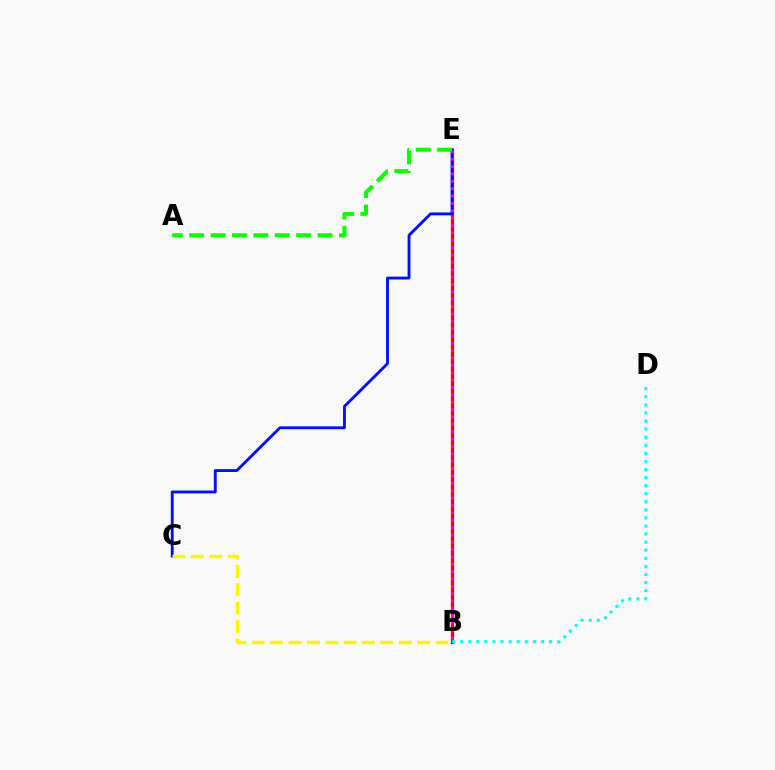{('B', 'E'): [{'color': '#ff0000', 'line_style': 'solid', 'thickness': 2.37}, {'color': '#ee00ff', 'line_style': 'dotted', 'thickness': 2.0}], ('C', 'E'): [{'color': '#0010ff', 'line_style': 'solid', 'thickness': 2.07}], ('B', 'C'): [{'color': '#fcf500', 'line_style': 'dashed', 'thickness': 2.5}], ('A', 'E'): [{'color': '#08ff00', 'line_style': 'dashed', 'thickness': 2.91}], ('B', 'D'): [{'color': '#00fff6', 'line_style': 'dotted', 'thickness': 2.2}]}